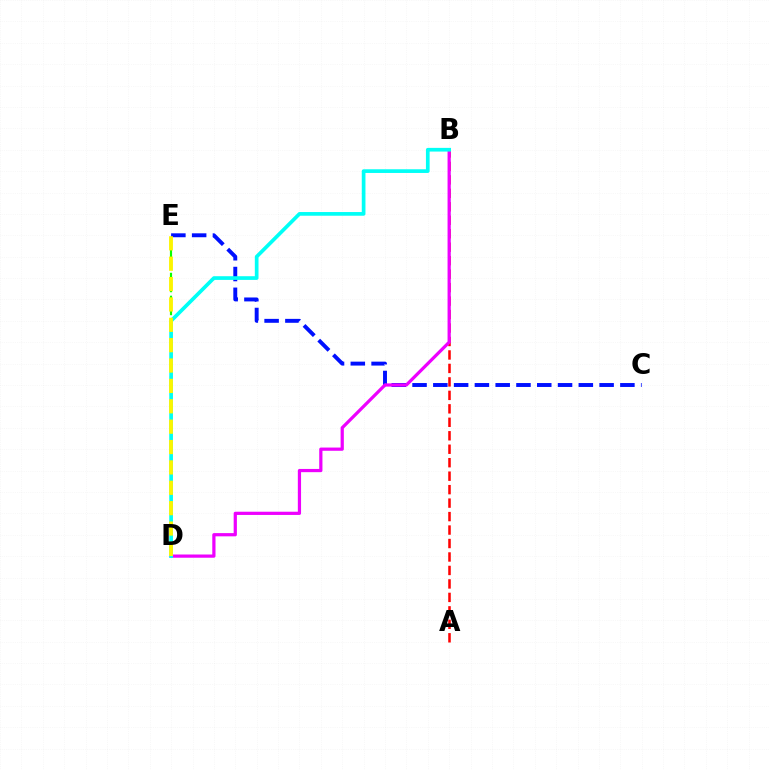{('A', 'B'): [{'color': '#ff0000', 'line_style': 'dashed', 'thickness': 1.83}], ('C', 'E'): [{'color': '#0010ff', 'line_style': 'dashed', 'thickness': 2.82}], ('D', 'E'): [{'color': '#08ff00', 'line_style': 'dashed', 'thickness': 1.56}, {'color': '#fcf500', 'line_style': 'dashed', 'thickness': 2.77}], ('B', 'D'): [{'color': '#ee00ff', 'line_style': 'solid', 'thickness': 2.32}, {'color': '#00fff6', 'line_style': 'solid', 'thickness': 2.66}]}